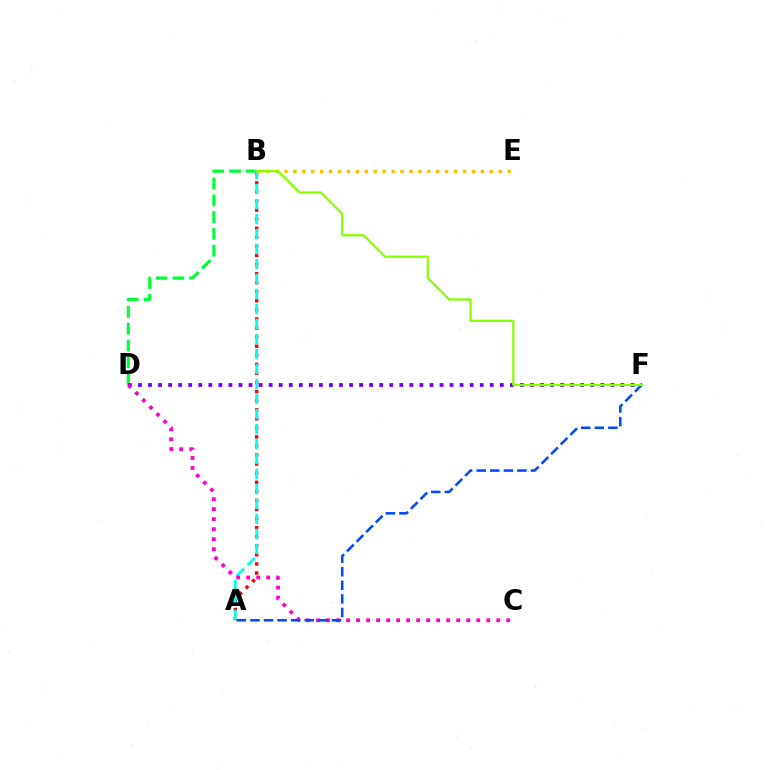{('B', 'D'): [{'color': '#00ff39', 'line_style': 'dashed', 'thickness': 2.28}], ('D', 'F'): [{'color': '#7200ff', 'line_style': 'dotted', 'thickness': 2.73}], ('A', 'B'): [{'color': '#ff0000', 'line_style': 'dotted', 'thickness': 2.46}, {'color': '#00fff6', 'line_style': 'dashed', 'thickness': 2.04}], ('B', 'E'): [{'color': '#ffbd00', 'line_style': 'dotted', 'thickness': 2.43}], ('C', 'D'): [{'color': '#ff00cf', 'line_style': 'dotted', 'thickness': 2.72}], ('A', 'F'): [{'color': '#004bff', 'line_style': 'dashed', 'thickness': 1.84}], ('B', 'F'): [{'color': '#84ff00', 'line_style': 'solid', 'thickness': 1.59}]}